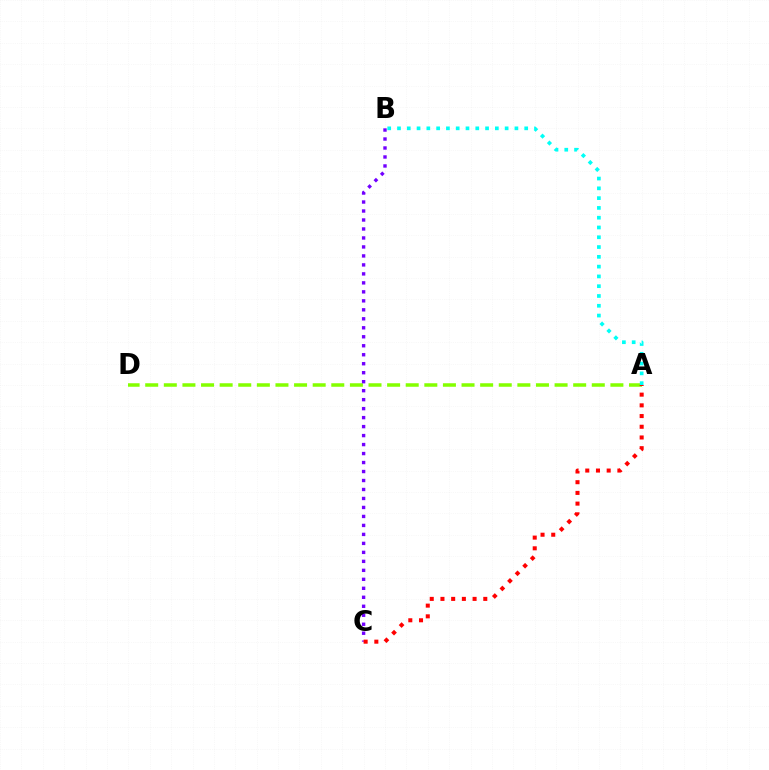{('A', 'D'): [{'color': '#84ff00', 'line_style': 'dashed', 'thickness': 2.53}], ('B', 'C'): [{'color': '#7200ff', 'line_style': 'dotted', 'thickness': 2.44}], ('A', 'B'): [{'color': '#00fff6', 'line_style': 'dotted', 'thickness': 2.66}], ('A', 'C'): [{'color': '#ff0000', 'line_style': 'dotted', 'thickness': 2.91}]}